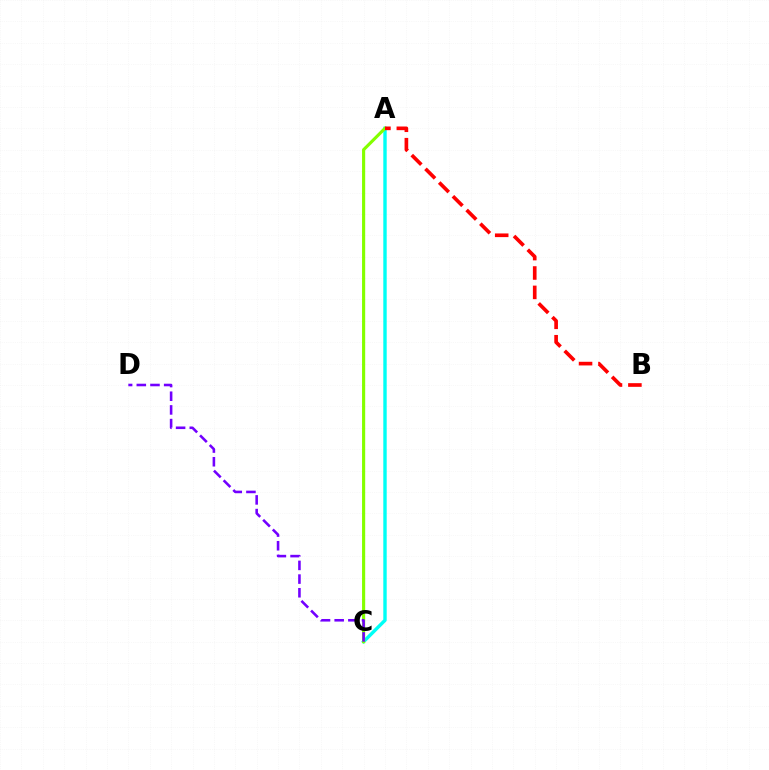{('A', 'C'): [{'color': '#00fff6', 'line_style': 'solid', 'thickness': 2.45}, {'color': '#84ff00', 'line_style': 'solid', 'thickness': 2.26}], ('A', 'B'): [{'color': '#ff0000', 'line_style': 'dashed', 'thickness': 2.64}], ('C', 'D'): [{'color': '#7200ff', 'line_style': 'dashed', 'thickness': 1.86}]}